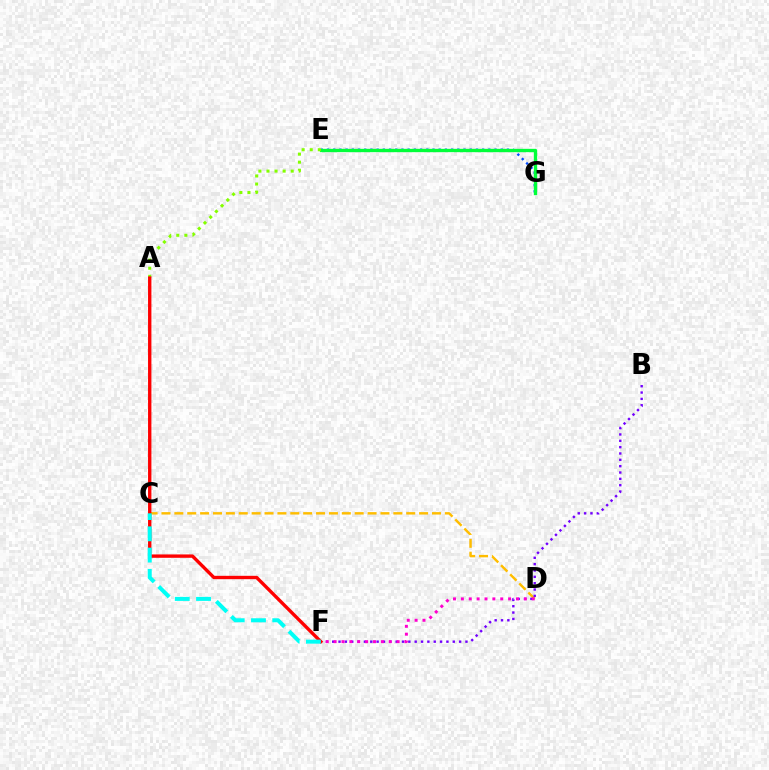{('E', 'G'): [{'color': '#004bff', 'line_style': 'dotted', 'thickness': 1.69}, {'color': '#00ff39', 'line_style': 'solid', 'thickness': 2.4}], ('C', 'D'): [{'color': '#ffbd00', 'line_style': 'dashed', 'thickness': 1.75}], ('A', 'E'): [{'color': '#84ff00', 'line_style': 'dotted', 'thickness': 2.2}], ('B', 'F'): [{'color': '#7200ff', 'line_style': 'dotted', 'thickness': 1.72}], ('A', 'F'): [{'color': '#ff0000', 'line_style': 'solid', 'thickness': 2.42}], ('C', 'F'): [{'color': '#00fff6', 'line_style': 'dashed', 'thickness': 2.89}], ('D', 'F'): [{'color': '#ff00cf', 'line_style': 'dotted', 'thickness': 2.14}]}